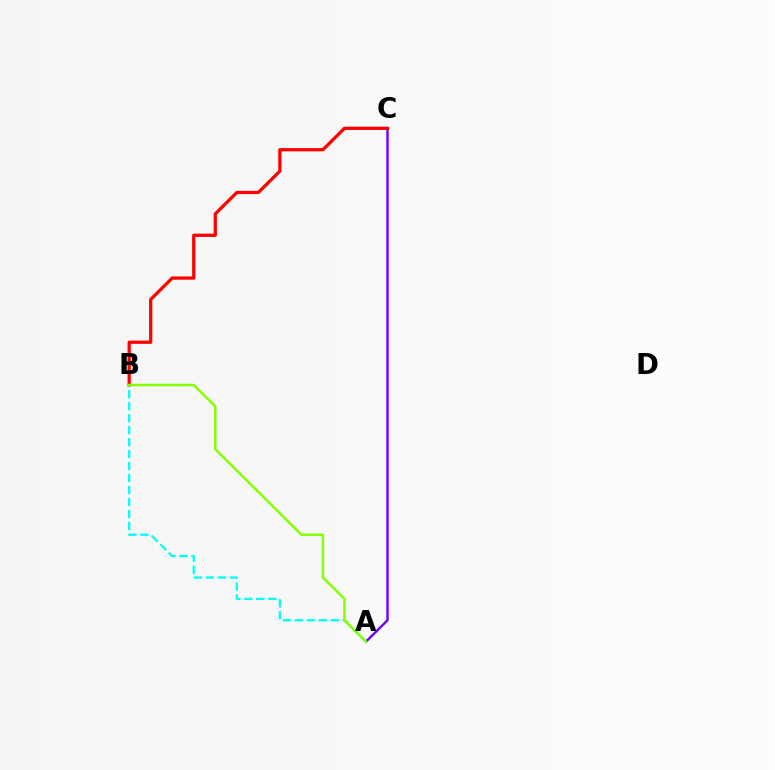{('A', 'C'): [{'color': '#7200ff', 'line_style': 'solid', 'thickness': 1.73}], ('B', 'C'): [{'color': '#ff0000', 'line_style': 'solid', 'thickness': 2.34}], ('A', 'B'): [{'color': '#00fff6', 'line_style': 'dashed', 'thickness': 1.63}, {'color': '#84ff00', 'line_style': 'solid', 'thickness': 1.78}]}